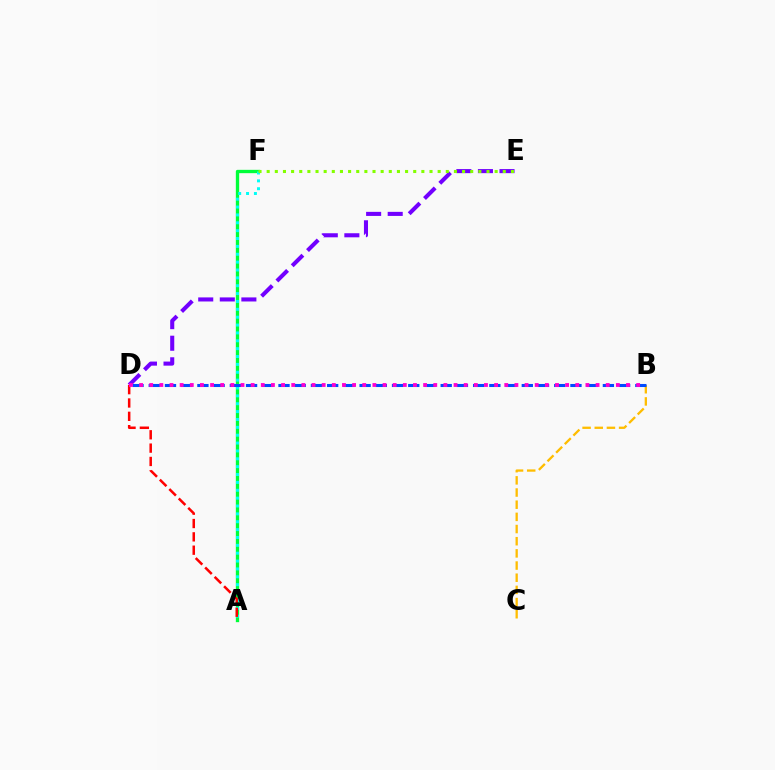{('A', 'F'): [{'color': '#00ff39', 'line_style': 'solid', 'thickness': 2.4}, {'color': '#00fff6', 'line_style': 'dotted', 'thickness': 2.14}], ('B', 'C'): [{'color': '#ffbd00', 'line_style': 'dashed', 'thickness': 1.65}], ('A', 'D'): [{'color': '#ff0000', 'line_style': 'dashed', 'thickness': 1.81}], ('B', 'D'): [{'color': '#004bff', 'line_style': 'dashed', 'thickness': 2.2}, {'color': '#ff00cf', 'line_style': 'dotted', 'thickness': 2.76}], ('D', 'E'): [{'color': '#7200ff', 'line_style': 'dashed', 'thickness': 2.93}], ('E', 'F'): [{'color': '#84ff00', 'line_style': 'dotted', 'thickness': 2.21}]}